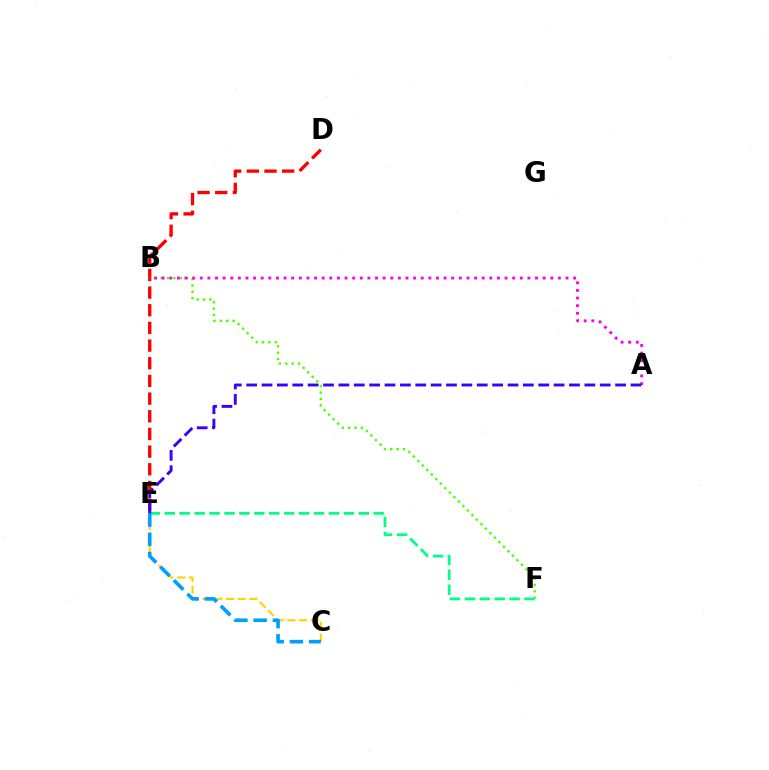{('D', 'E'): [{'color': '#ff0000', 'line_style': 'dashed', 'thickness': 2.4}], ('B', 'F'): [{'color': '#4fff00', 'line_style': 'dotted', 'thickness': 1.73}], ('A', 'B'): [{'color': '#ff00ed', 'line_style': 'dotted', 'thickness': 2.07}], ('C', 'E'): [{'color': '#ffd500', 'line_style': 'dashed', 'thickness': 1.59}, {'color': '#009eff', 'line_style': 'dashed', 'thickness': 2.61}], ('E', 'F'): [{'color': '#00ff86', 'line_style': 'dashed', 'thickness': 2.03}], ('A', 'E'): [{'color': '#3700ff', 'line_style': 'dashed', 'thickness': 2.09}]}